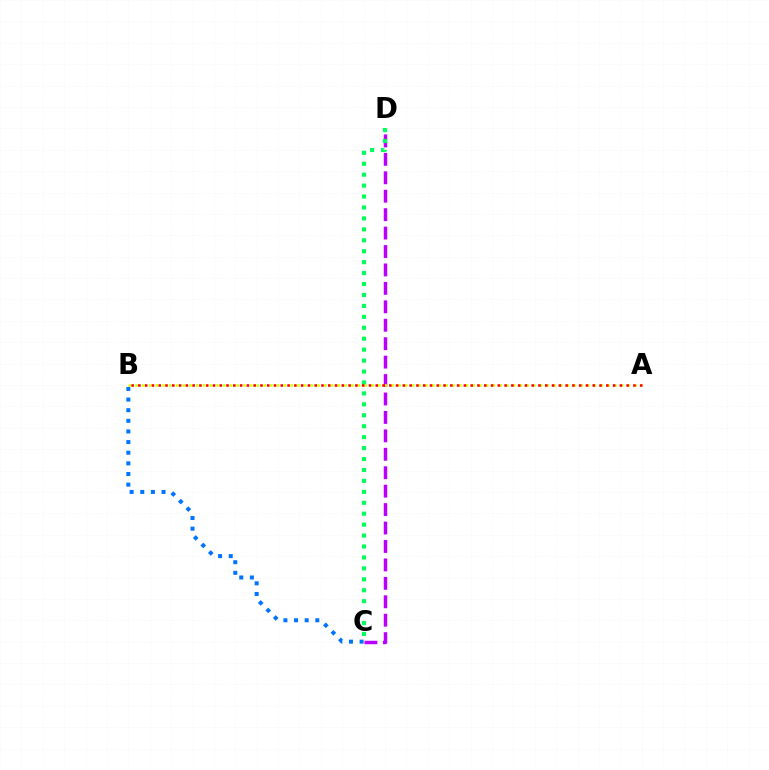{('B', 'C'): [{'color': '#0074ff', 'line_style': 'dotted', 'thickness': 2.89}], ('C', 'D'): [{'color': '#b900ff', 'line_style': 'dashed', 'thickness': 2.5}, {'color': '#00ff5c', 'line_style': 'dotted', 'thickness': 2.97}], ('A', 'B'): [{'color': '#d1ff00', 'line_style': 'dotted', 'thickness': 1.83}, {'color': '#ff0000', 'line_style': 'dotted', 'thickness': 1.84}]}